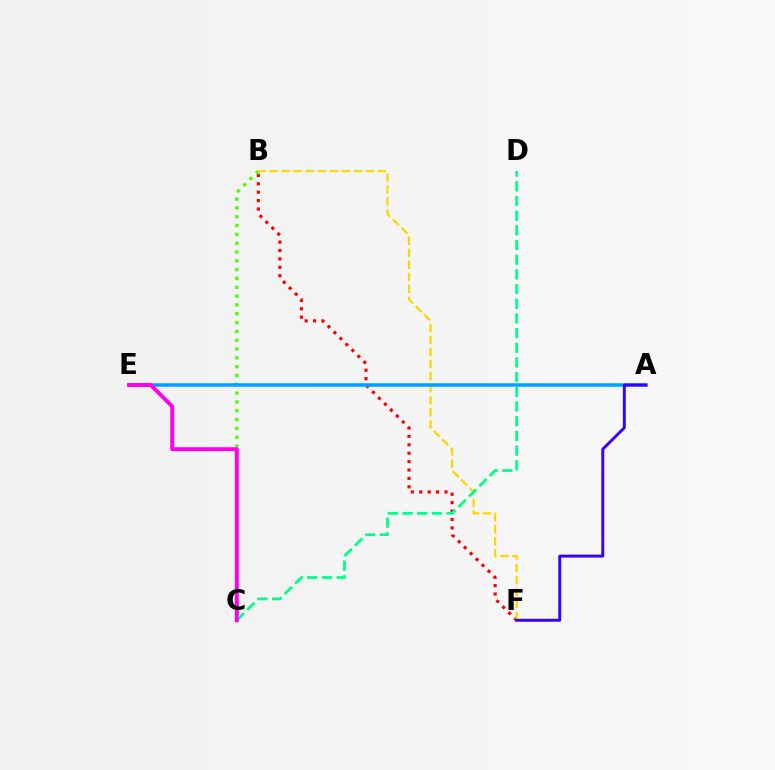{('B', 'F'): [{'color': '#ff0000', 'line_style': 'dotted', 'thickness': 2.28}, {'color': '#ffd500', 'line_style': 'dashed', 'thickness': 1.63}], ('B', 'C'): [{'color': '#4fff00', 'line_style': 'dotted', 'thickness': 2.4}], ('A', 'E'): [{'color': '#009eff', 'line_style': 'solid', 'thickness': 2.53}], ('C', 'D'): [{'color': '#00ff86', 'line_style': 'dashed', 'thickness': 1.99}], ('A', 'F'): [{'color': '#3700ff', 'line_style': 'solid', 'thickness': 2.11}], ('C', 'E'): [{'color': '#ff00ed', 'line_style': 'solid', 'thickness': 2.82}]}